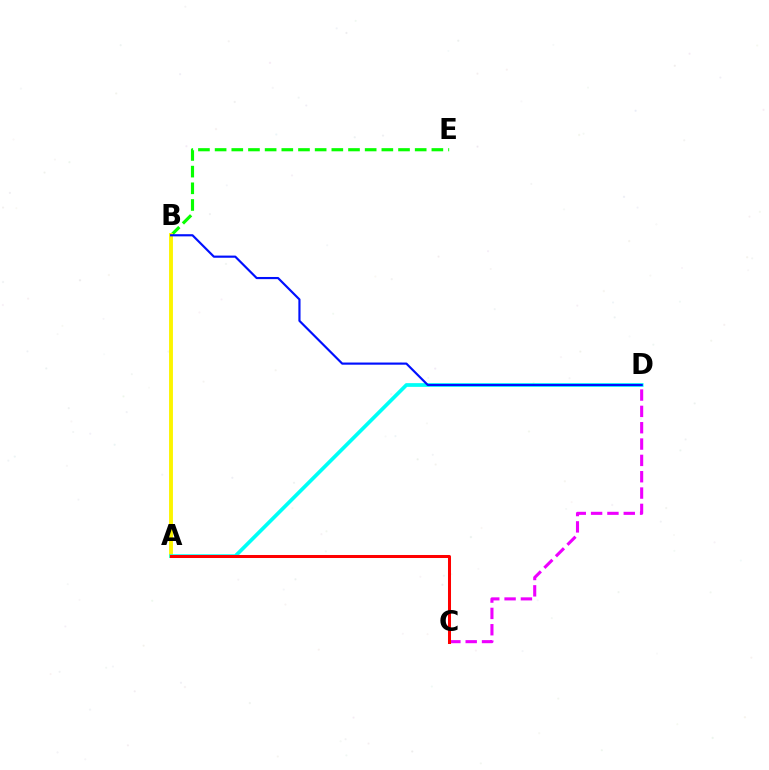{('B', 'E'): [{'color': '#08ff00', 'line_style': 'dashed', 'thickness': 2.27}], ('C', 'D'): [{'color': '#ee00ff', 'line_style': 'dashed', 'thickness': 2.22}], ('A', 'B'): [{'color': '#fcf500', 'line_style': 'solid', 'thickness': 2.8}], ('A', 'D'): [{'color': '#00fff6', 'line_style': 'solid', 'thickness': 2.68}], ('B', 'D'): [{'color': '#0010ff', 'line_style': 'solid', 'thickness': 1.56}], ('A', 'C'): [{'color': '#ff0000', 'line_style': 'solid', 'thickness': 2.18}]}